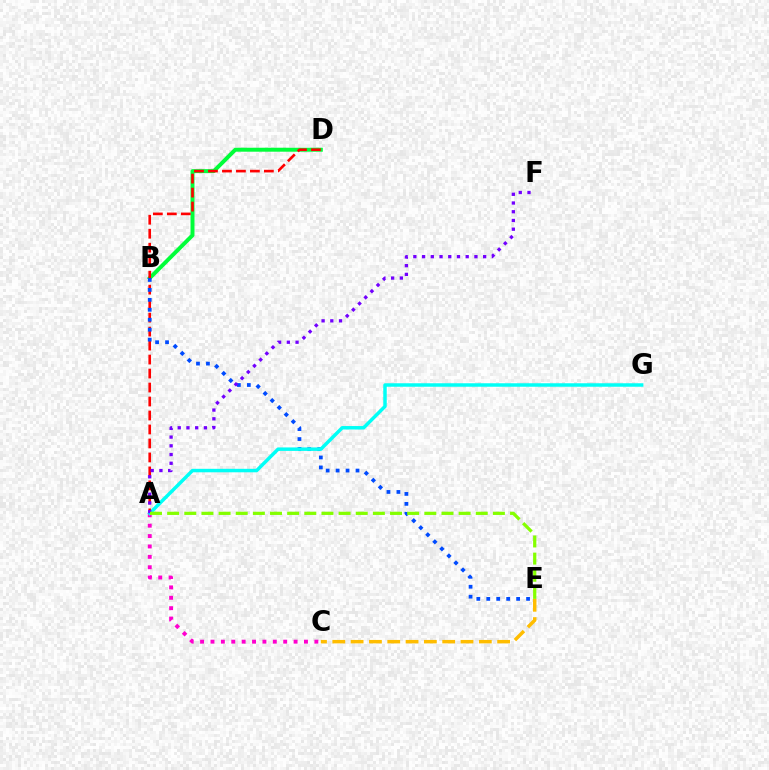{('C', 'E'): [{'color': '#ffbd00', 'line_style': 'dashed', 'thickness': 2.49}], ('A', 'C'): [{'color': '#ff00cf', 'line_style': 'dotted', 'thickness': 2.82}], ('B', 'D'): [{'color': '#00ff39', 'line_style': 'solid', 'thickness': 2.85}], ('A', 'D'): [{'color': '#ff0000', 'line_style': 'dashed', 'thickness': 1.9}], ('B', 'E'): [{'color': '#004bff', 'line_style': 'dotted', 'thickness': 2.7}], ('A', 'G'): [{'color': '#00fff6', 'line_style': 'solid', 'thickness': 2.5}], ('A', 'F'): [{'color': '#7200ff', 'line_style': 'dotted', 'thickness': 2.37}], ('A', 'E'): [{'color': '#84ff00', 'line_style': 'dashed', 'thickness': 2.33}]}